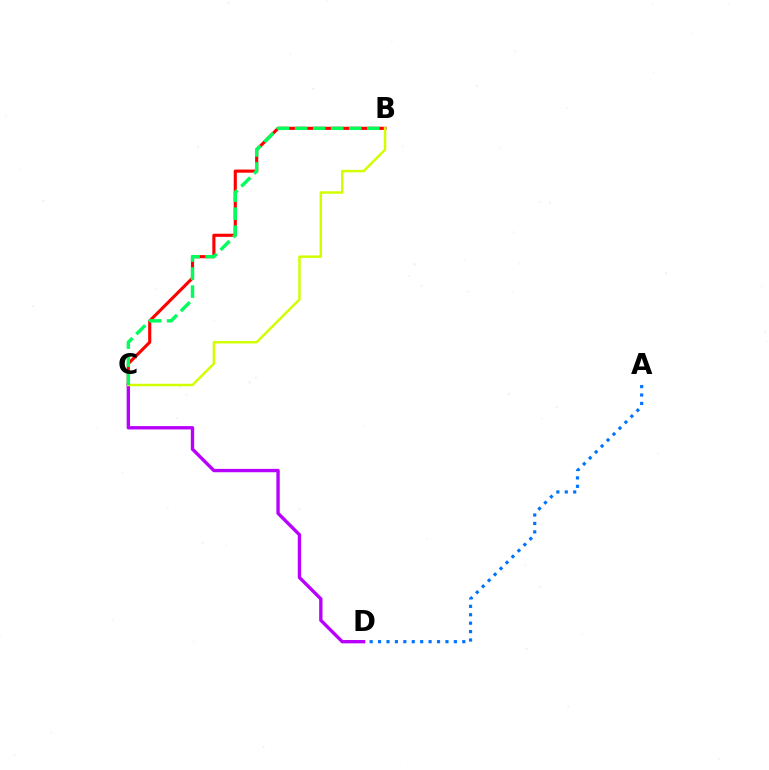{('A', 'D'): [{'color': '#0074ff', 'line_style': 'dotted', 'thickness': 2.29}], ('B', 'C'): [{'color': '#ff0000', 'line_style': 'solid', 'thickness': 2.25}, {'color': '#d1ff00', 'line_style': 'solid', 'thickness': 1.79}, {'color': '#00ff5c', 'line_style': 'dashed', 'thickness': 2.45}], ('C', 'D'): [{'color': '#b900ff', 'line_style': 'solid', 'thickness': 2.42}]}